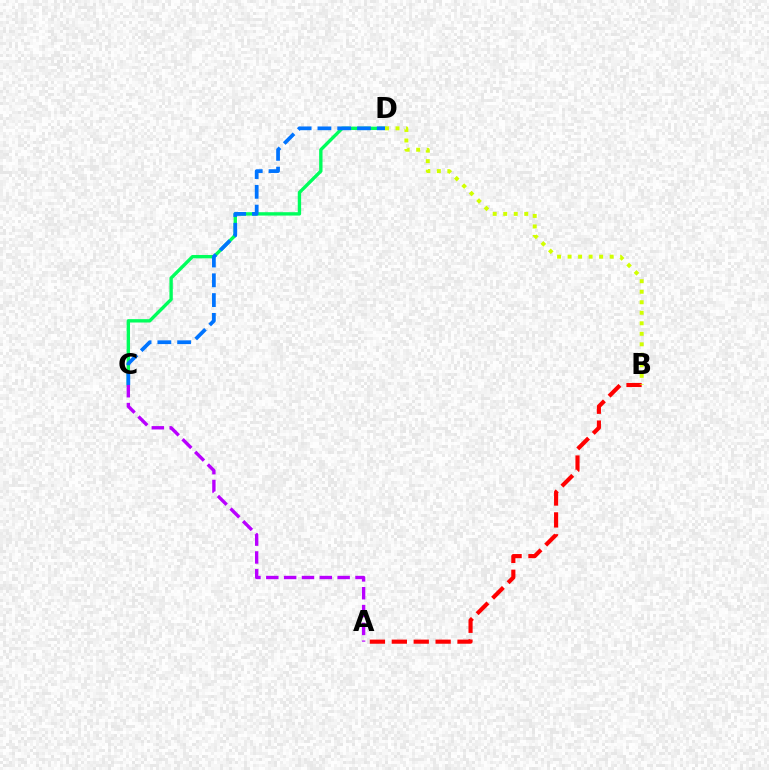{('A', 'B'): [{'color': '#ff0000', 'line_style': 'dashed', 'thickness': 2.98}], ('C', 'D'): [{'color': '#00ff5c', 'line_style': 'solid', 'thickness': 2.42}, {'color': '#0074ff', 'line_style': 'dashed', 'thickness': 2.69}], ('A', 'C'): [{'color': '#b900ff', 'line_style': 'dashed', 'thickness': 2.42}], ('B', 'D'): [{'color': '#d1ff00', 'line_style': 'dotted', 'thickness': 2.86}]}